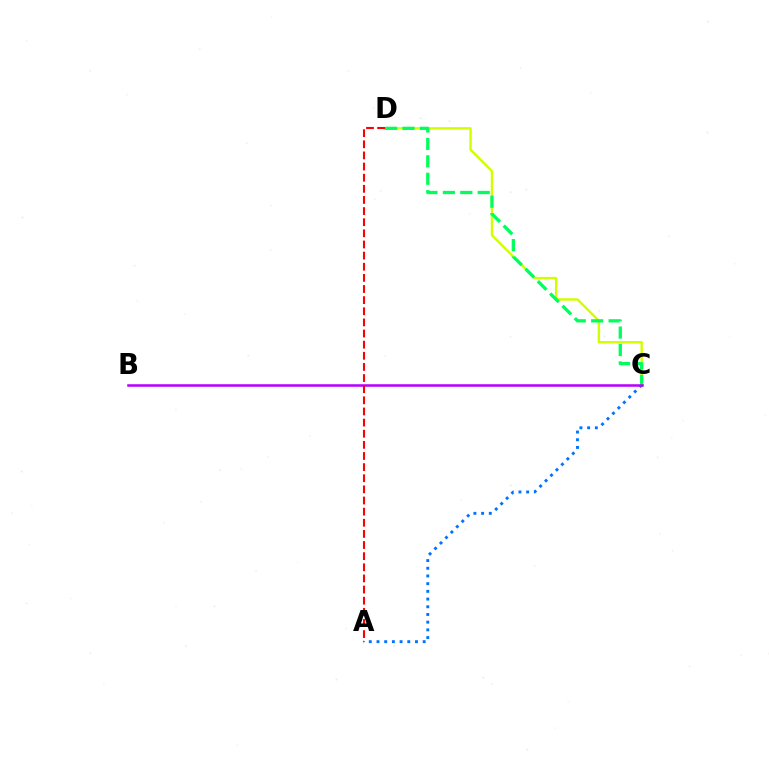{('A', 'C'): [{'color': '#0074ff', 'line_style': 'dotted', 'thickness': 2.09}], ('C', 'D'): [{'color': '#d1ff00', 'line_style': 'solid', 'thickness': 1.73}, {'color': '#00ff5c', 'line_style': 'dashed', 'thickness': 2.37}], ('B', 'C'): [{'color': '#b900ff', 'line_style': 'solid', 'thickness': 1.83}], ('A', 'D'): [{'color': '#ff0000', 'line_style': 'dashed', 'thickness': 1.51}]}